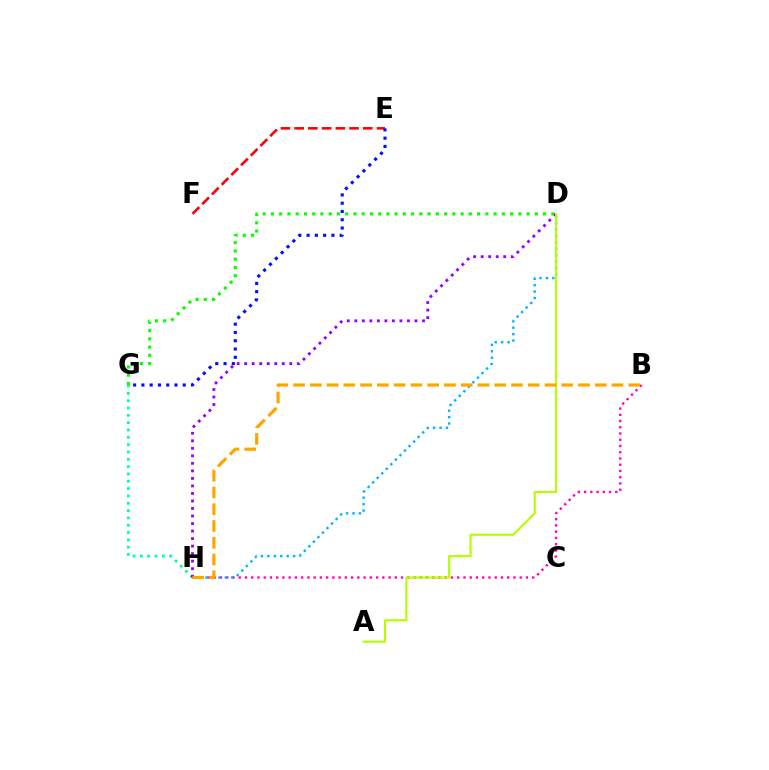{('G', 'H'): [{'color': '#00ff9d', 'line_style': 'dotted', 'thickness': 1.99}], ('B', 'H'): [{'color': '#ff00bd', 'line_style': 'dotted', 'thickness': 1.7}, {'color': '#ffa500', 'line_style': 'dashed', 'thickness': 2.28}], ('D', 'H'): [{'color': '#00b5ff', 'line_style': 'dotted', 'thickness': 1.75}, {'color': '#9b00ff', 'line_style': 'dotted', 'thickness': 2.04}], ('E', 'F'): [{'color': '#ff0000', 'line_style': 'dashed', 'thickness': 1.87}], ('E', 'G'): [{'color': '#0010ff', 'line_style': 'dotted', 'thickness': 2.25}], ('D', 'G'): [{'color': '#08ff00', 'line_style': 'dotted', 'thickness': 2.24}], ('A', 'D'): [{'color': '#b3ff00', 'line_style': 'solid', 'thickness': 1.53}]}